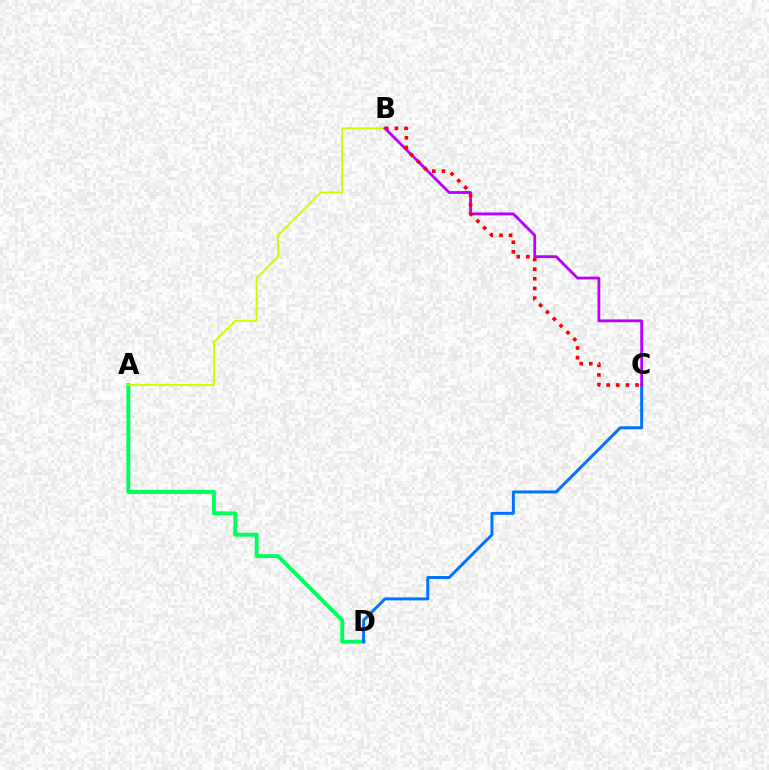{('A', 'D'): [{'color': '#00ff5c', 'line_style': 'solid', 'thickness': 2.83}], ('C', 'D'): [{'color': '#0074ff', 'line_style': 'solid', 'thickness': 2.15}], ('A', 'B'): [{'color': '#d1ff00', 'line_style': 'solid', 'thickness': 1.51}], ('B', 'C'): [{'color': '#b900ff', 'line_style': 'solid', 'thickness': 2.03}, {'color': '#ff0000', 'line_style': 'dotted', 'thickness': 2.62}]}